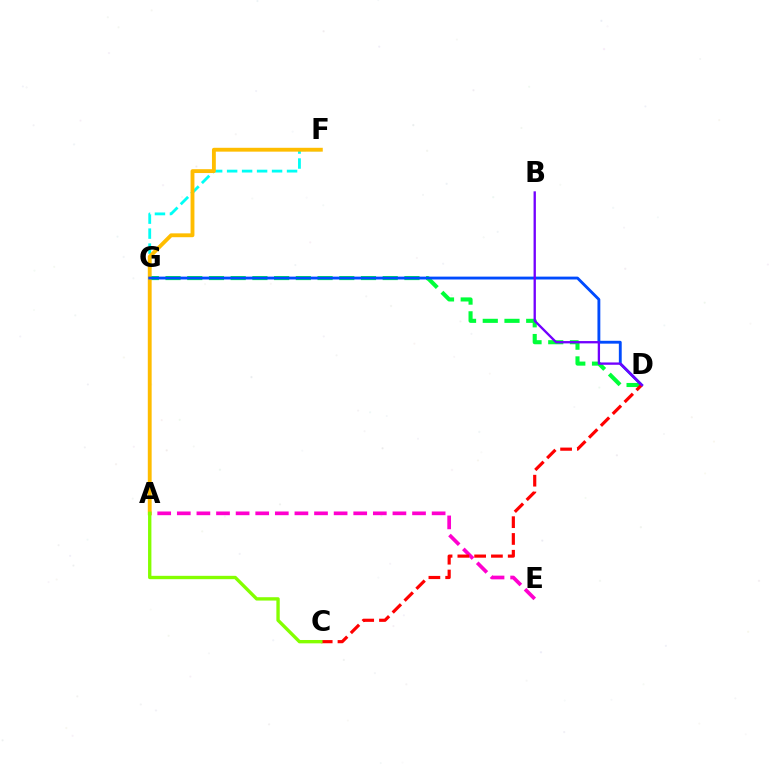{('F', 'G'): [{'color': '#00fff6', 'line_style': 'dashed', 'thickness': 2.04}], ('D', 'G'): [{'color': '#00ff39', 'line_style': 'dashed', 'thickness': 2.95}, {'color': '#004bff', 'line_style': 'solid', 'thickness': 2.06}], ('A', 'E'): [{'color': '#ff00cf', 'line_style': 'dashed', 'thickness': 2.66}], ('A', 'F'): [{'color': '#ffbd00', 'line_style': 'solid', 'thickness': 2.78}], ('C', 'D'): [{'color': '#ff0000', 'line_style': 'dashed', 'thickness': 2.28}], ('A', 'C'): [{'color': '#84ff00', 'line_style': 'solid', 'thickness': 2.41}], ('B', 'D'): [{'color': '#7200ff', 'line_style': 'solid', 'thickness': 1.67}]}